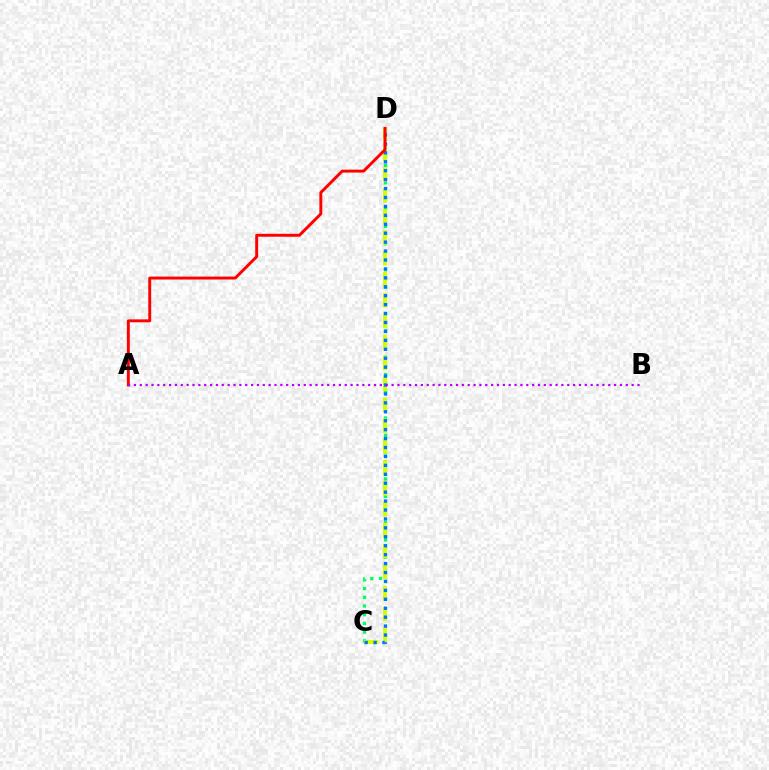{('C', 'D'): [{'color': '#00ff5c', 'line_style': 'dotted', 'thickness': 2.37}, {'color': '#d1ff00', 'line_style': 'dashed', 'thickness': 2.84}, {'color': '#0074ff', 'line_style': 'dotted', 'thickness': 2.43}], ('A', 'D'): [{'color': '#ff0000', 'line_style': 'solid', 'thickness': 2.1}], ('A', 'B'): [{'color': '#b900ff', 'line_style': 'dotted', 'thickness': 1.59}]}